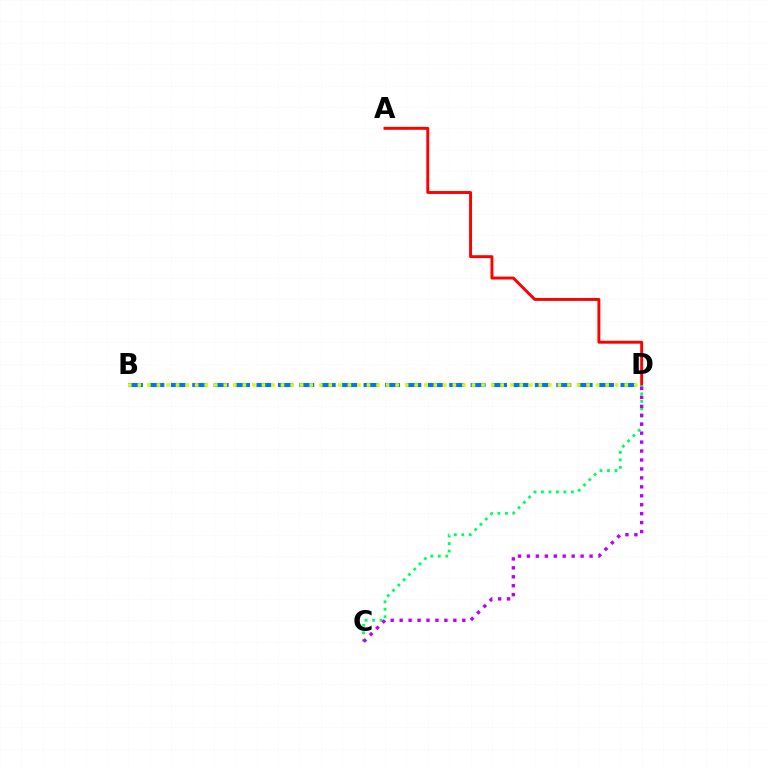{('A', 'D'): [{'color': '#ff0000', 'line_style': 'solid', 'thickness': 2.11}], ('C', 'D'): [{'color': '#00ff5c', 'line_style': 'dotted', 'thickness': 2.03}, {'color': '#b900ff', 'line_style': 'dotted', 'thickness': 2.43}], ('B', 'D'): [{'color': '#0074ff', 'line_style': 'dashed', 'thickness': 2.91}, {'color': '#d1ff00', 'line_style': 'dotted', 'thickness': 2.59}]}